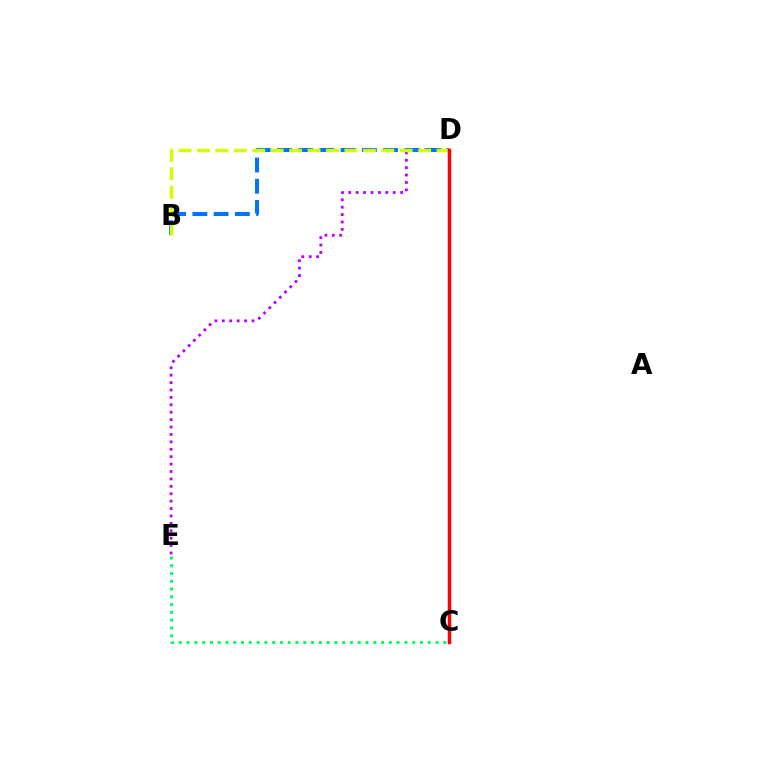{('D', 'E'): [{'color': '#b900ff', 'line_style': 'dotted', 'thickness': 2.01}], ('B', 'D'): [{'color': '#0074ff', 'line_style': 'dashed', 'thickness': 2.88}, {'color': '#d1ff00', 'line_style': 'dashed', 'thickness': 2.5}], ('C', 'D'): [{'color': '#ff0000', 'line_style': 'solid', 'thickness': 2.52}], ('C', 'E'): [{'color': '#00ff5c', 'line_style': 'dotted', 'thickness': 2.11}]}